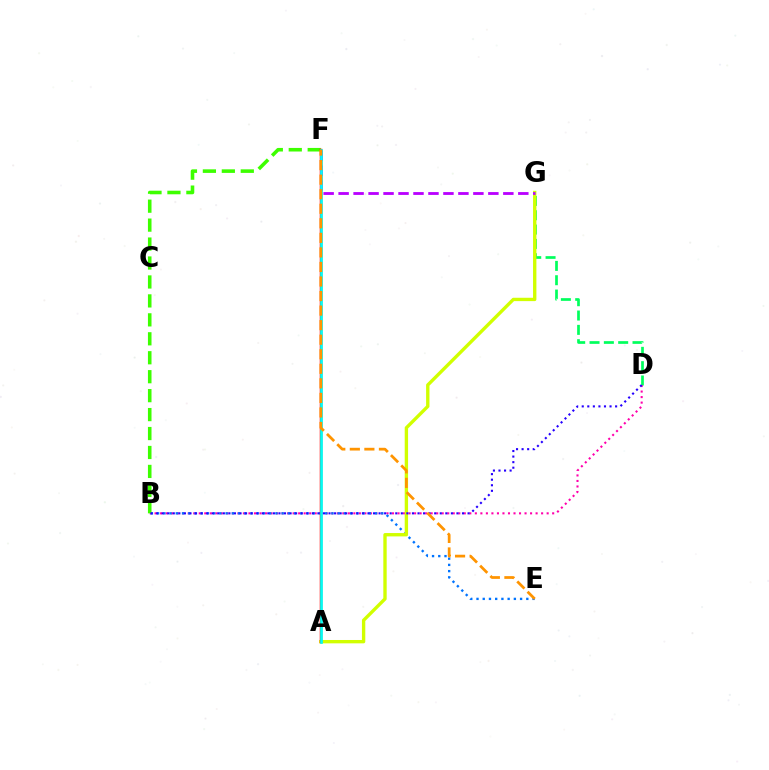{('D', 'G'): [{'color': '#00ff5c', 'line_style': 'dashed', 'thickness': 1.95}], ('B', 'D'): [{'color': '#ff00ac', 'line_style': 'dotted', 'thickness': 1.5}, {'color': '#2500ff', 'line_style': 'dotted', 'thickness': 1.51}], ('B', 'E'): [{'color': '#0074ff', 'line_style': 'dotted', 'thickness': 1.69}], ('B', 'F'): [{'color': '#3dff00', 'line_style': 'dashed', 'thickness': 2.57}], ('A', 'G'): [{'color': '#d1ff00', 'line_style': 'solid', 'thickness': 2.42}], ('A', 'F'): [{'color': '#ff0000', 'line_style': 'solid', 'thickness': 1.79}, {'color': '#00fff6', 'line_style': 'solid', 'thickness': 1.92}], ('F', 'G'): [{'color': '#b900ff', 'line_style': 'dashed', 'thickness': 2.03}], ('E', 'F'): [{'color': '#ff9400', 'line_style': 'dashed', 'thickness': 1.98}]}